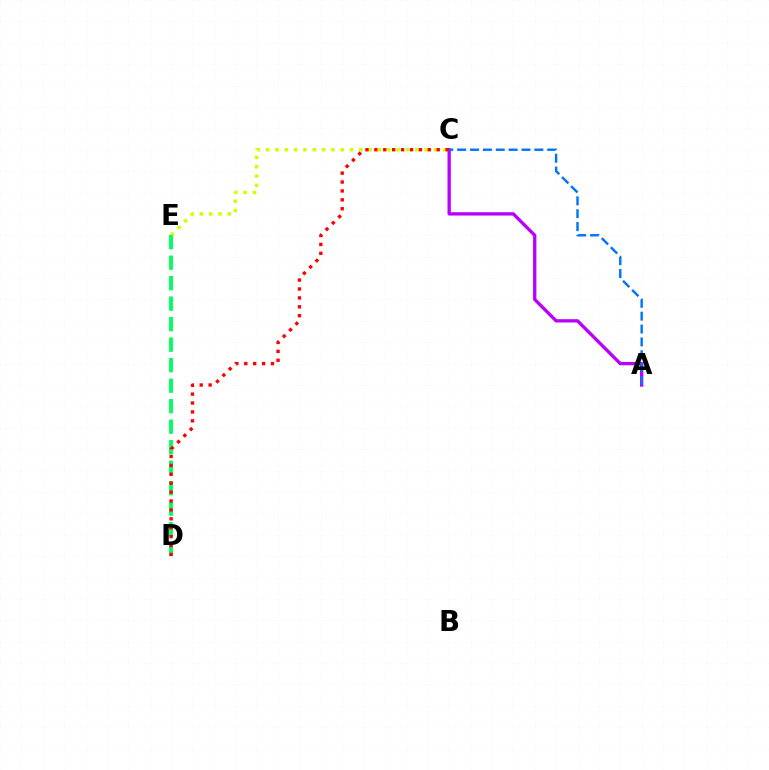{('A', 'C'): [{'color': '#b900ff', 'line_style': 'solid', 'thickness': 2.39}, {'color': '#0074ff', 'line_style': 'dashed', 'thickness': 1.75}], ('C', 'E'): [{'color': '#d1ff00', 'line_style': 'dotted', 'thickness': 2.53}], ('D', 'E'): [{'color': '#00ff5c', 'line_style': 'dashed', 'thickness': 2.79}], ('C', 'D'): [{'color': '#ff0000', 'line_style': 'dotted', 'thickness': 2.42}]}